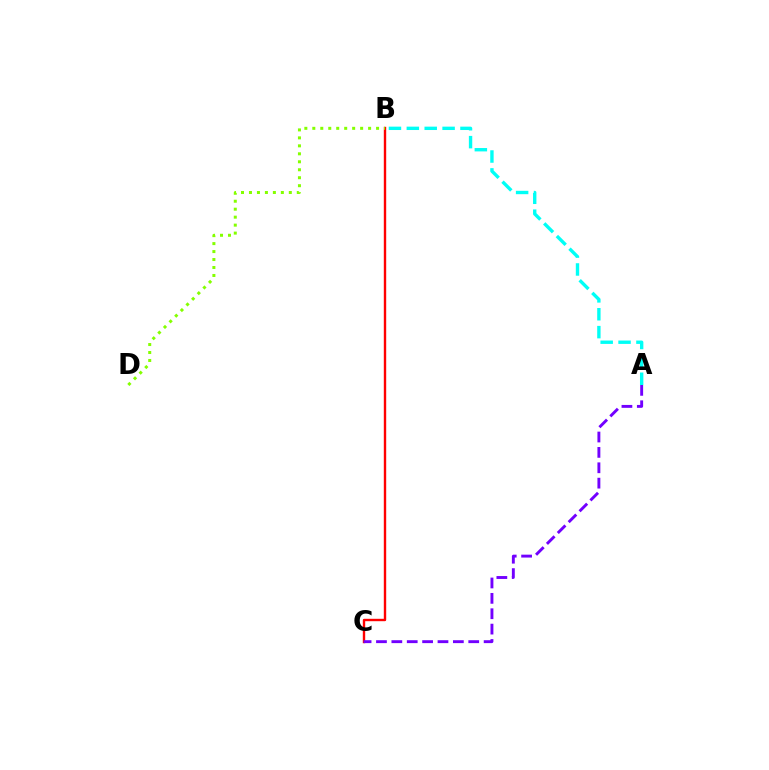{('B', 'C'): [{'color': '#ff0000', 'line_style': 'solid', 'thickness': 1.72}], ('A', 'C'): [{'color': '#7200ff', 'line_style': 'dashed', 'thickness': 2.09}], ('A', 'B'): [{'color': '#00fff6', 'line_style': 'dashed', 'thickness': 2.43}], ('B', 'D'): [{'color': '#84ff00', 'line_style': 'dotted', 'thickness': 2.17}]}